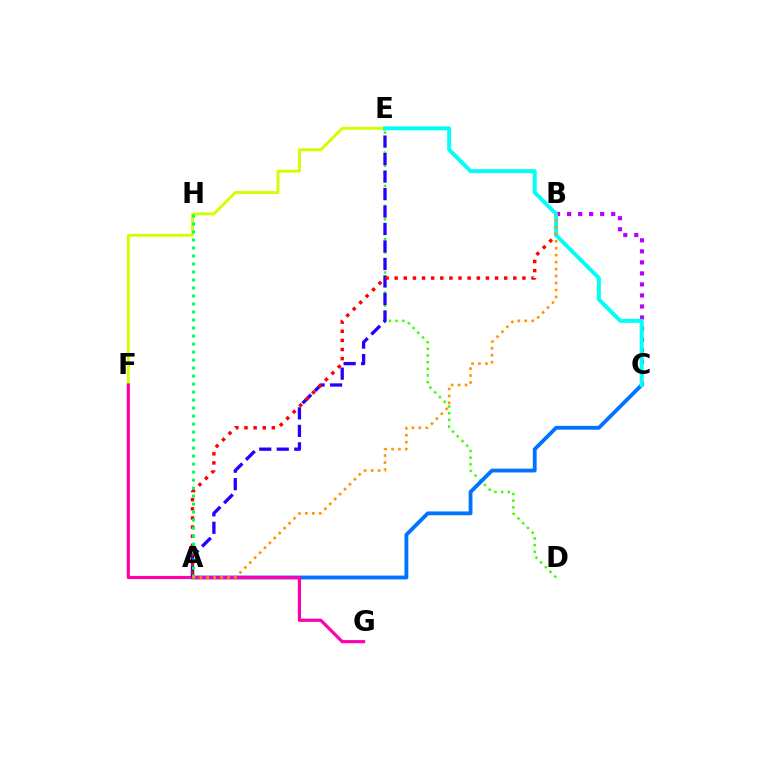{('D', 'E'): [{'color': '#3dff00', 'line_style': 'dotted', 'thickness': 1.81}], ('A', 'C'): [{'color': '#0074ff', 'line_style': 'solid', 'thickness': 2.76}], ('E', 'F'): [{'color': '#d1ff00', 'line_style': 'solid', 'thickness': 2.07}], ('F', 'G'): [{'color': '#ff00ac', 'line_style': 'solid', 'thickness': 2.28}], ('A', 'E'): [{'color': '#2500ff', 'line_style': 'dashed', 'thickness': 2.38}], ('A', 'B'): [{'color': '#ff0000', 'line_style': 'dotted', 'thickness': 2.48}, {'color': '#ff9400', 'line_style': 'dotted', 'thickness': 1.89}], ('B', 'C'): [{'color': '#b900ff', 'line_style': 'dotted', 'thickness': 3.0}], ('C', 'E'): [{'color': '#00fff6', 'line_style': 'solid', 'thickness': 2.84}], ('A', 'H'): [{'color': '#00ff5c', 'line_style': 'dotted', 'thickness': 2.17}]}